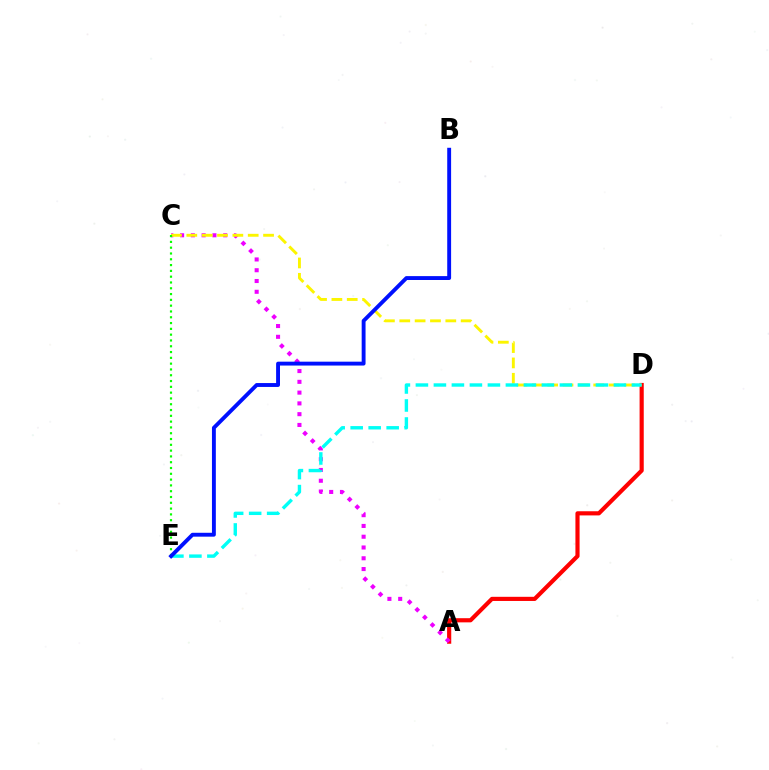{('A', 'D'): [{'color': '#ff0000', 'line_style': 'solid', 'thickness': 2.99}], ('A', 'C'): [{'color': '#ee00ff', 'line_style': 'dotted', 'thickness': 2.93}], ('C', 'D'): [{'color': '#fcf500', 'line_style': 'dashed', 'thickness': 2.09}], ('C', 'E'): [{'color': '#08ff00', 'line_style': 'dotted', 'thickness': 1.58}], ('D', 'E'): [{'color': '#00fff6', 'line_style': 'dashed', 'thickness': 2.45}], ('B', 'E'): [{'color': '#0010ff', 'line_style': 'solid', 'thickness': 2.79}]}